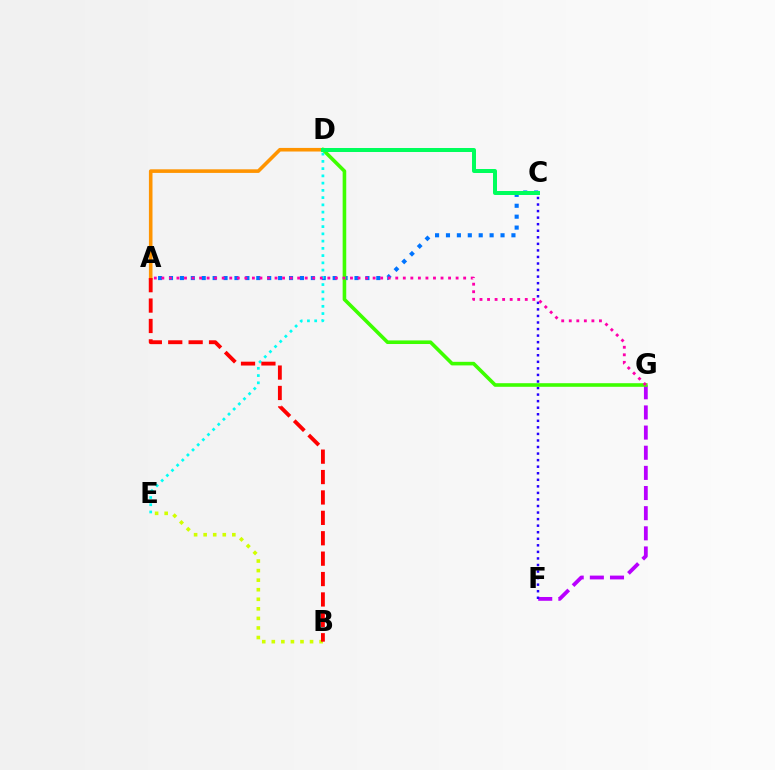{('F', 'G'): [{'color': '#b900ff', 'line_style': 'dashed', 'thickness': 2.74}], ('C', 'F'): [{'color': '#2500ff', 'line_style': 'dotted', 'thickness': 1.78}], ('A', 'C'): [{'color': '#0074ff', 'line_style': 'dotted', 'thickness': 2.96}], ('D', 'G'): [{'color': '#3dff00', 'line_style': 'solid', 'thickness': 2.59}], ('A', 'D'): [{'color': '#ff9400', 'line_style': 'solid', 'thickness': 2.59}], ('C', 'D'): [{'color': '#00ff5c', 'line_style': 'solid', 'thickness': 2.88}], ('D', 'E'): [{'color': '#00fff6', 'line_style': 'dotted', 'thickness': 1.97}], ('B', 'E'): [{'color': '#d1ff00', 'line_style': 'dotted', 'thickness': 2.6}], ('A', 'G'): [{'color': '#ff00ac', 'line_style': 'dotted', 'thickness': 2.05}], ('A', 'B'): [{'color': '#ff0000', 'line_style': 'dashed', 'thickness': 2.77}]}